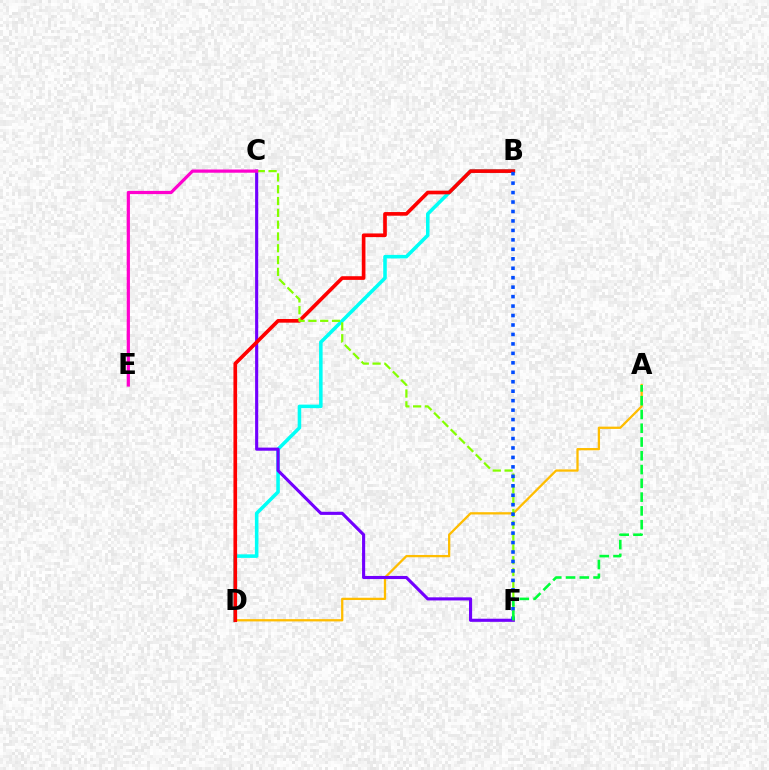{('B', 'D'): [{'color': '#00fff6', 'line_style': 'solid', 'thickness': 2.55}, {'color': '#ff0000', 'line_style': 'solid', 'thickness': 2.64}], ('A', 'D'): [{'color': '#ffbd00', 'line_style': 'solid', 'thickness': 1.64}], ('C', 'F'): [{'color': '#7200ff', 'line_style': 'solid', 'thickness': 2.24}, {'color': '#84ff00', 'line_style': 'dashed', 'thickness': 1.6}], ('B', 'F'): [{'color': '#004bff', 'line_style': 'dotted', 'thickness': 2.57}], ('C', 'E'): [{'color': '#ff00cf', 'line_style': 'solid', 'thickness': 2.31}], ('A', 'F'): [{'color': '#00ff39', 'line_style': 'dashed', 'thickness': 1.87}]}